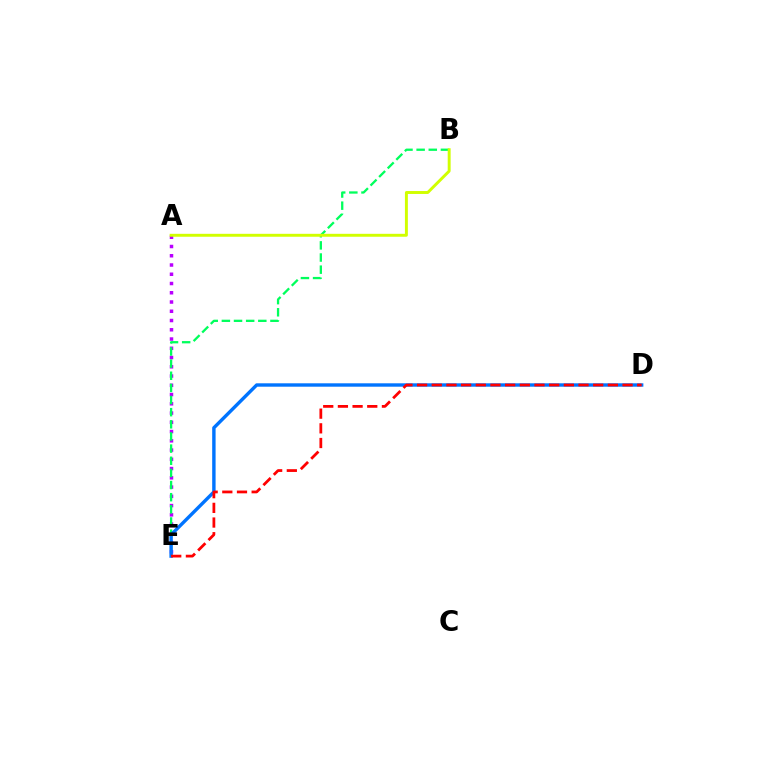{('A', 'E'): [{'color': '#b900ff', 'line_style': 'dotted', 'thickness': 2.51}], ('B', 'E'): [{'color': '#00ff5c', 'line_style': 'dashed', 'thickness': 1.65}], ('A', 'B'): [{'color': '#d1ff00', 'line_style': 'solid', 'thickness': 2.11}], ('D', 'E'): [{'color': '#0074ff', 'line_style': 'solid', 'thickness': 2.45}, {'color': '#ff0000', 'line_style': 'dashed', 'thickness': 1.99}]}